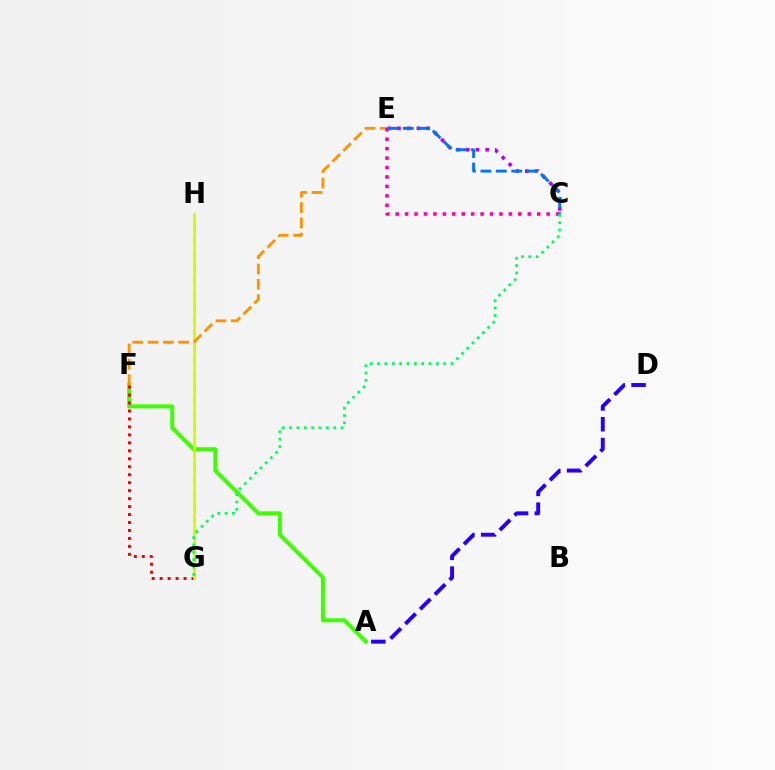{('A', 'F'): [{'color': '#3dff00', 'line_style': 'solid', 'thickness': 2.88}], ('F', 'G'): [{'color': '#ff0000', 'line_style': 'dotted', 'thickness': 2.16}], ('C', 'E'): [{'color': '#b900ff', 'line_style': 'dotted', 'thickness': 2.63}, {'color': '#ff00ac', 'line_style': 'dotted', 'thickness': 2.56}, {'color': '#0074ff', 'line_style': 'dashed', 'thickness': 2.09}], ('G', 'H'): [{'color': '#00fff6', 'line_style': 'dashed', 'thickness': 1.81}, {'color': '#d1ff00', 'line_style': 'solid', 'thickness': 1.96}], ('E', 'F'): [{'color': '#ff9400', 'line_style': 'dashed', 'thickness': 2.08}], ('A', 'D'): [{'color': '#2500ff', 'line_style': 'dashed', 'thickness': 2.83}], ('C', 'G'): [{'color': '#00ff5c', 'line_style': 'dotted', 'thickness': 2.0}]}